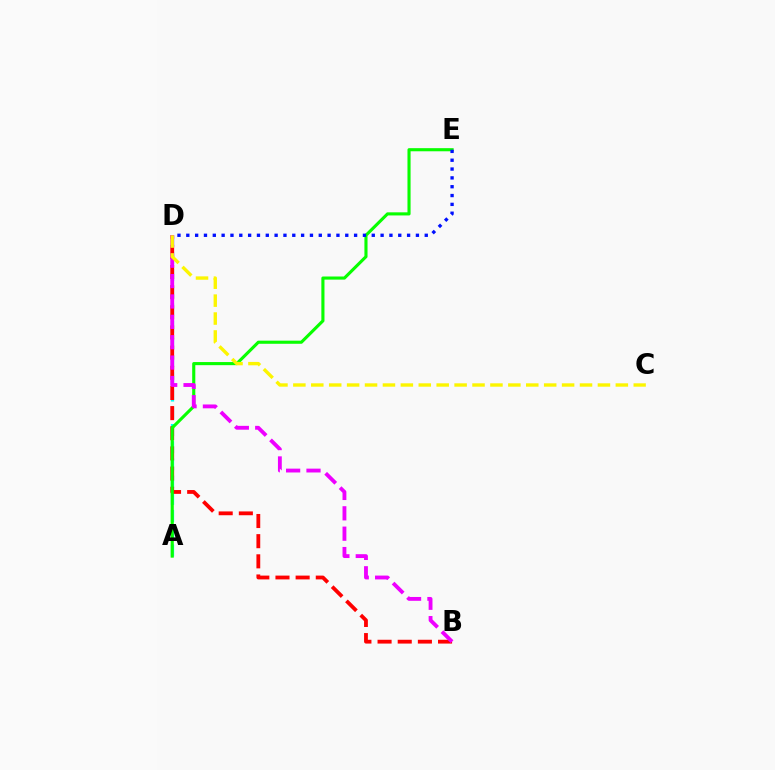{('A', 'D'): [{'color': '#00fff6', 'line_style': 'dashed', 'thickness': 2.34}], ('B', 'D'): [{'color': '#ff0000', 'line_style': 'dashed', 'thickness': 2.74}, {'color': '#ee00ff', 'line_style': 'dashed', 'thickness': 2.77}], ('A', 'E'): [{'color': '#08ff00', 'line_style': 'solid', 'thickness': 2.24}], ('D', 'E'): [{'color': '#0010ff', 'line_style': 'dotted', 'thickness': 2.4}], ('C', 'D'): [{'color': '#fcf500', 'line_style': 'dashed', 'thickness': 2.43}]}